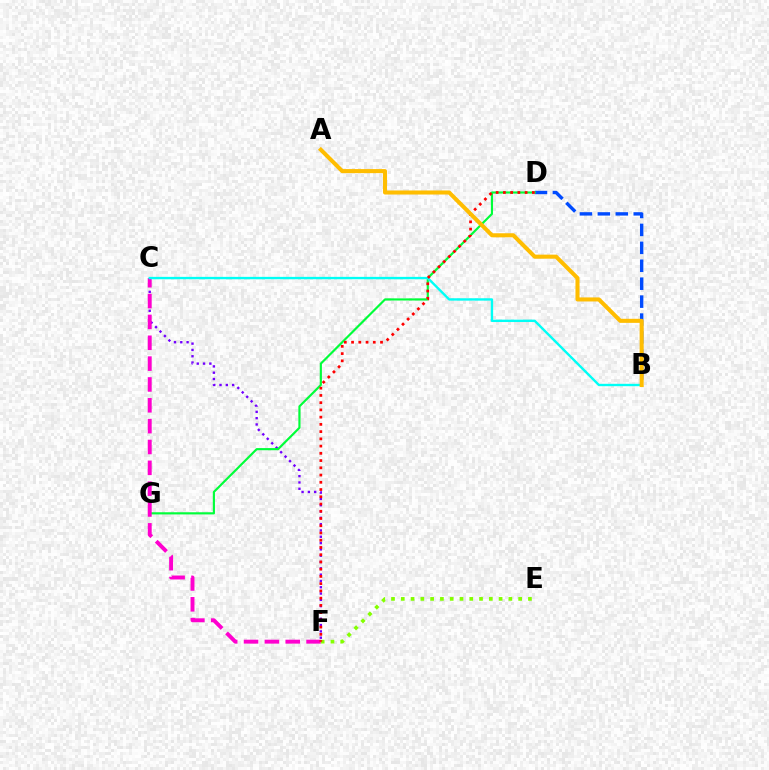{('C', 'F'): [{'color': '#7200ff', 'line_style': 'dotted', 'thickness': 1.71}, {'color': '#ff00cf', 'line_style': 'dashed', 'thickness': 2.83}], ('B', 'D'): [{'color': '#004bff', 'line_style': 'dashed', 'thickness': 2.44}], ('D', 'G'): [{'color': '#00ff39', 'line_style': 'solid', 'thickness': 1.56}], ('B', 'C'): [{'color': '#00fff6', 'line_style': 'solid', 'thickness': 1.71}], ('E', 'F'): [{'color': '#84ff00', 'line_style': 'dotted', 'thickness': 2.66}], ('D', 'F'): [{'color': '#ff0000', 'line_style': 'dotted', 'thickness': 1.97}], ('A', 'B'): [{'color': '#ffbd00', 'line_style': 'solid', 'thickness': 2.92}]}